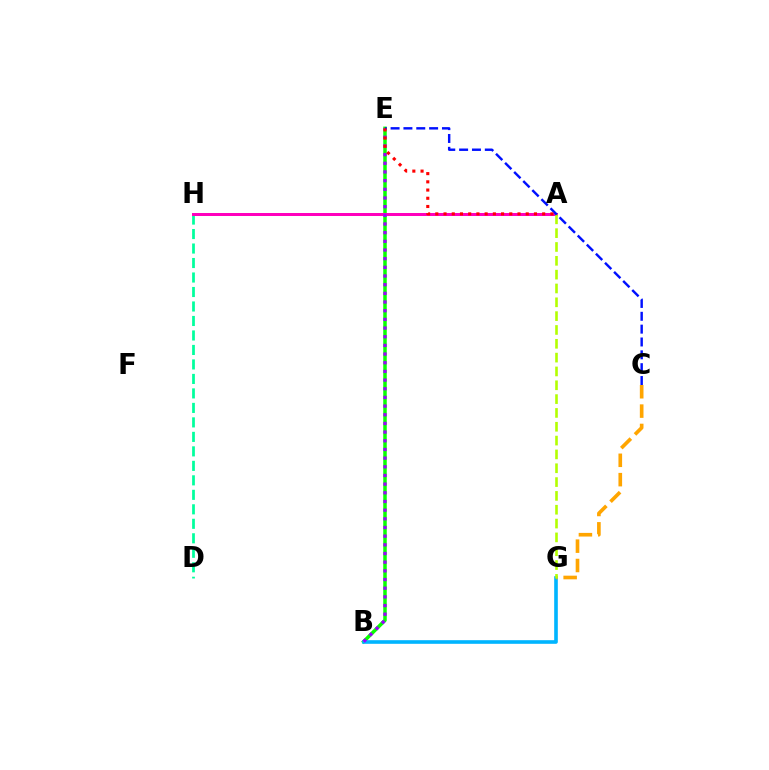{('B', 'E'): [{'color': '#08ff00', 'line_style': 'solid', 'thickness': 2.53}, {'color': '#9b00ff', 'line_style': 'dotted', 'thickness': 2.36}], ('D', 'H'): [{'color': '#00ff9d', 'line_style': 'dashed', 'thickness': 1.97}], ('A', 'H'): [{'color': '#ff00bd', 'line_style': 'solid', 'thickness': 2.15}], ('B', 'G'): [{'color': '#00b5ff', 'line_style': 'solid', 'thickness': 2.61}], ('C', 'G'): [{'color': '#ffa500', 'line_style': 'dashed', 'thickness': 2.63}], ('A', 'G'): [{'color': '#b3ff00', 'line_style': 'dashed', 'thickness': 1.88}], ('C', 'E'): [{'color': '#0010ff', 'line_style': 'dashed', 'thickness': 1.75}], ('A', 'E'): [{'color': '#ff0000', 'line_style': 'dotted', 'thickness': 2.23}]}